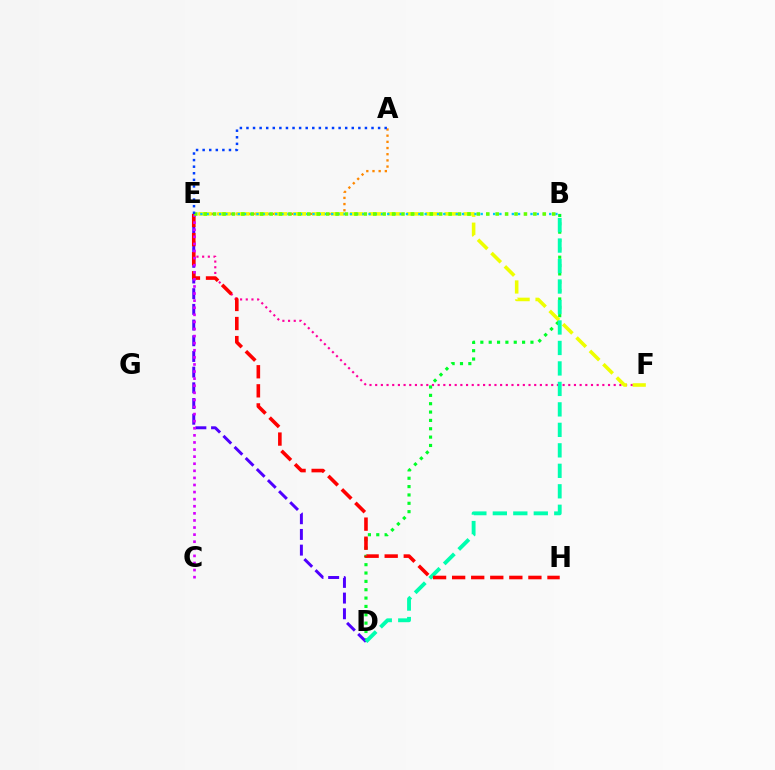{('E', 'F'): [{'color': '#ff00a0', 'line_style': 'dotted', 'thickness': 1.54}, {'color': '#eeff00', 'line_style': 'dashed', 'thickness': 2.57}], ('B', 'D'): [{'color': '#00ff27', 'line_style': 'dotted', 'thickness': 2.27}, {'color': '#00ffaf', 'line_style': 'dashed', 'thickness': 2.78}], ('D', 'E'): [{'color': '#4f00ff', 'line_style': 'dashed', 'thickness': 2.13}], ('A', 'E'): [{'color': '#ff8800', 'line_style': 'dotted', 'thickness': 1.68}, {'color': '#003fff', 'line_style': 'dotted', 'thickness': 1.79}], ('E', 'H'): [{'color': '#ff0000', 'line_style': 'dashed', 'thickness': 2.59}], ('B', 'E'): [{'color': '#00c7ff', 'line_style': 'dotted', 'thickness': 1.69}, {'color': '#66ff00', 'line_style': 'dotted', 'thickness': 2.56}], ('C', 'E'): [{'color': '#d600ff', 'line_style': 'dotted', 'thickness': 1.93}]}